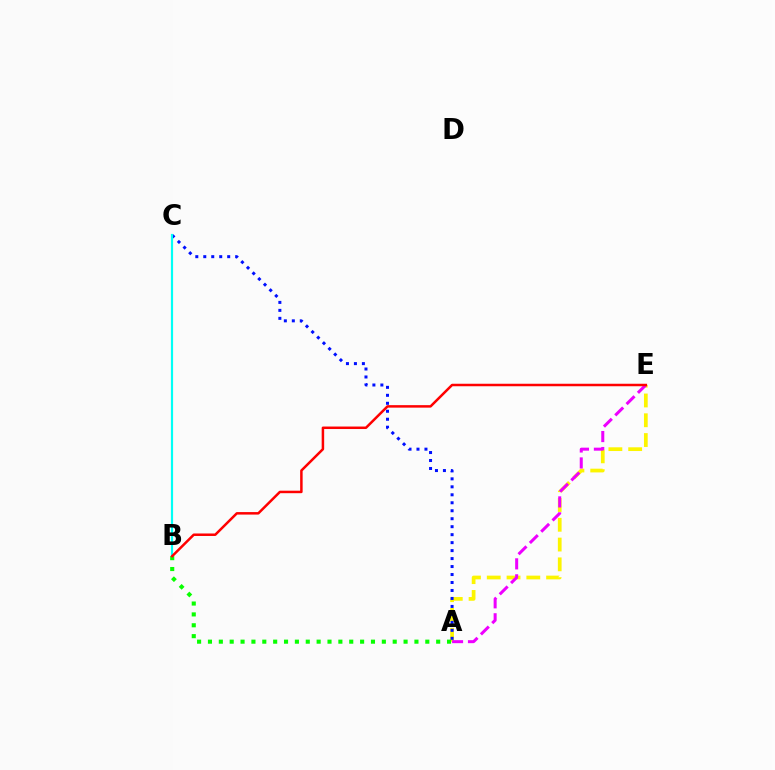{('A', 'E'): [{'color': '#fcf500', 'line_style': 'dashed', 'thickness': 2.69}, {'color': '#ee00ff', 'line_style': 'dashed', 'thickness': 2.17}], ('A', 'C'): [{'color': '#0010ff', 'line_style': 'dotted', 'thickness': 2.17}], ('A', 'B'): [{'color': '#08ff00', 'line_style': 'dotted', 'thickness': 2.95}], ('B', 'C'): [{'color': '#00fff6', 'line_style': 'solid', 'thickness': 1.58}], ('B', 'E'): [{'color': '#ff0000', 'line_style': 'solid', 'thickness': 1.8}]}